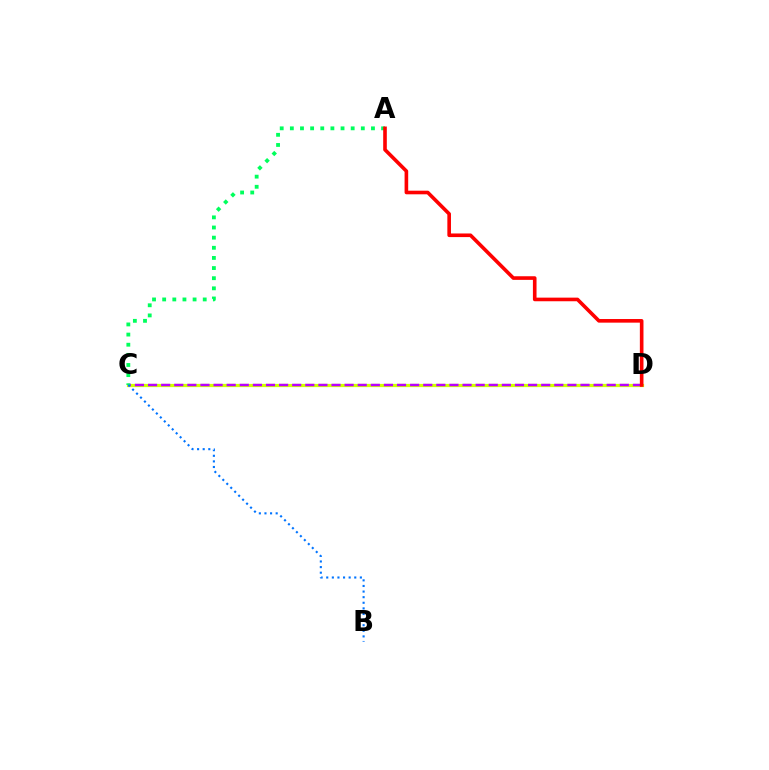{('C', 'D'): [{'color': '#d1ff00', 'line_style': 'solid', 'thickness': 2.32}, {'color': '#b900ff', 'line_style': 'dashed', 'thickness': 1.78}], ('A', 'C'): [{'color': '#00ff5c', 'line_style': 'dotted', 'thickness': 2.75}], ('B', 'C'): [{'color': '#0074ff', 'line_style': 'dotted', 'thickness': 1.52}], ('A', 'D'): [{'color': '#ff0000', 'line_style': 'solid', 'thickness': 2.61}]}